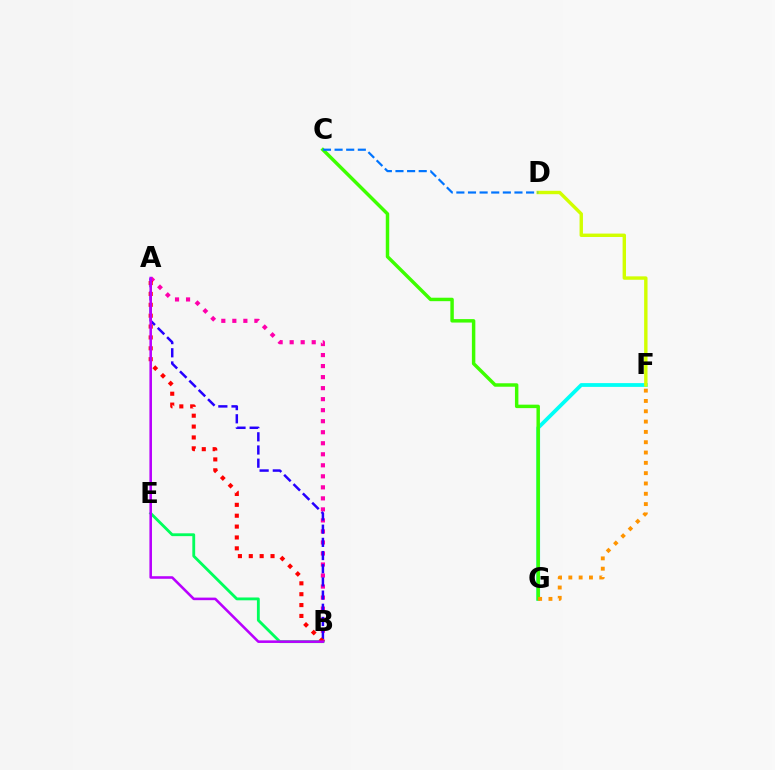{('A', 'B'): [{'color': '#ff00ac', 'line_style': 'dotted', 'thickness': 3.0}, {'color': '#2500ff', 'line_style': 'dashed', 'thickness': 1.79}, {'color': '#ff0000', 'line_style': 'dotted', 'thickness': 2.95}, {'color': '#b900ff', 'line_style': 'solid', 'thickness': 1.85}], ('F', 'G'): [{'color': '#00fff6', 'line_style': 'solid', 'thickness': 2.72}, {'color': '#ff9400', 'line_style': 'dotted', 'thickness': 2.8}], ('D', 'F'): [{'color': '#d1ff00', 'line_style': 'solid', 'thickness': 2.45}], ('B', 'E'): [{'color': '#00ff5c', 'line_style': 'solid', 'thickness': 2.04}], ('C', 'G'): [{'color': '#3dff00', 'line_style': 'solid', 'thickness': 2.49}], ('C', 'D'): [{'color': '#0074ff', 'line_style': 'dashed', 'thickness': 1.58}]}